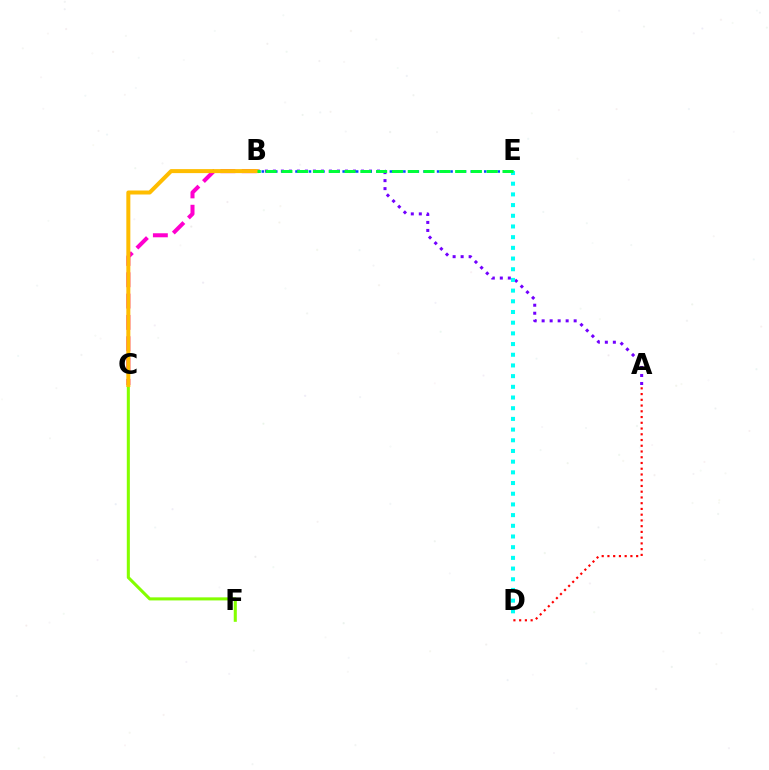{('B', 'C'): [{'color': '#ff00cf', 'line_style': 'dashed', 'thickness': 2.9}, {'color': '#ffbd00', 'line_style': 'solid', 'thickness': 2.88}], ('C', 'F'): [{'color': '#84ff00', 'line_style': 'solid', 'thickness': 2.21}], ('A', 'B'): [{'color': '#7200ff', 'line_style': 'dotted', 'thickness': 2.18}], ('B', 'E'): [{'color': '#004bff', 'line_style': 'dotted', 'thickness': 1.83}, {'color': '#00ff39', 'line_style': 'dashed', 'thickness': 2.15}], ('A', 'D'): [{'color': '#ff0000', 'line_style': 'dotted', 'thickness': 1.56}], ('D', 'E'): [{'color': '#00fff6', 'line_style': 'dotted', 'thickness': 2.9}]}